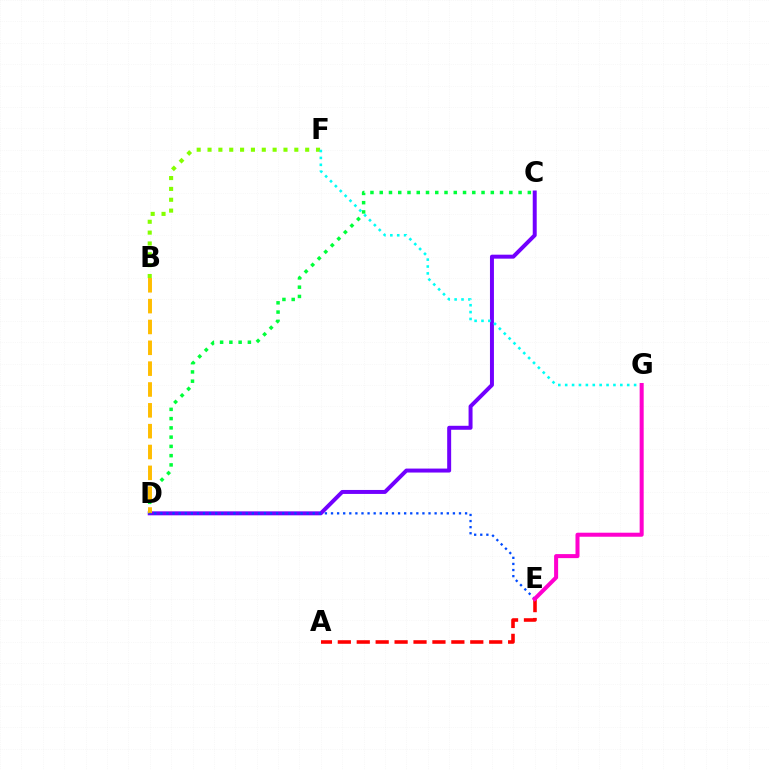{('B', 'F'): [{'color': '#84ff00', 'line_style': 'dotted', 'thickness': 2.95}], ('C', 'D'): [{'color': '#7200ff', 'line_style': 'solid', 'thickness': 2.86}, {'color': '#00ff39', 'line_style': 'dotted', 'thickness': 2.52}], ('F', 'G'): [{'color': '#00fff6', 'line_style': 'dotted', 'thickness': 1.87}], ('A', 'E'): [{'color': '#ff0000', 'line_style': 'dashed', 'thickness': 2.57}], ('B', 'D'): [{'color': '#ffbd00', 'line_style': 'dashed', 'thickness': 2.83}], ('D', 'E'): [{'color': '#004bff', 'line_style': 'dotted', 'thickness': 1.66}], ('E', 'G'): [{'color': '#ff00cf', 'line_style': 'solid', 'thickness': 2.9}]}